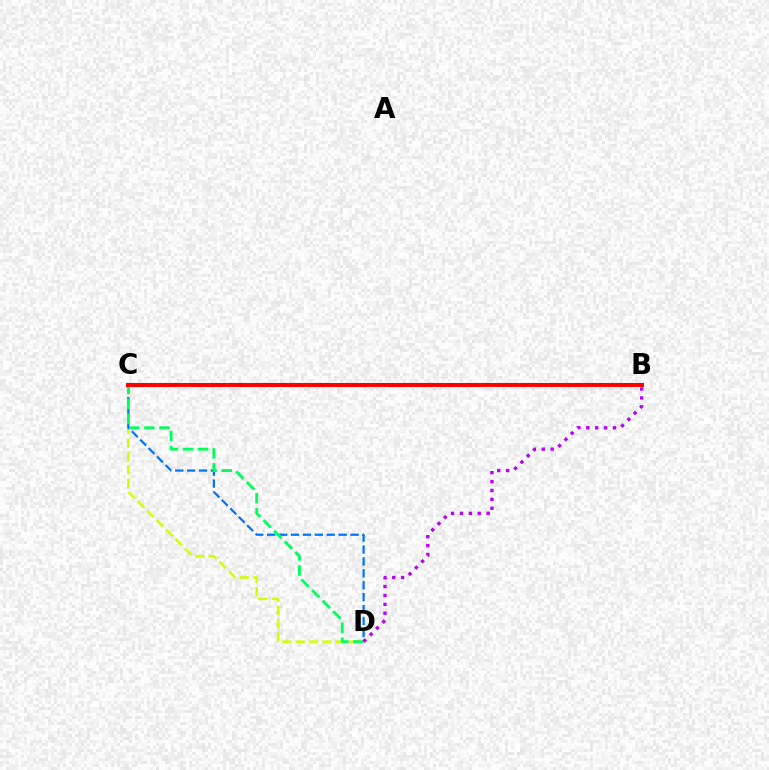{('C', 'D'): [{'color': '#d1ff00', 'line_style': 'dashed', 'thickness': 1.81}, {'color': '#0074ff', 'line_style': 'dashed', 'thickness': 1.62}, {'color': '#00ff5c', 'line_style': 'dashed', 'thickness': 2.04}], ('B', 'D'): [{'color': '#b900ff', 'line_style': 'dotted', 'thickness': 2.42}], ('B', 'C'): [{'color': '#ff0000', 'line_style': 'solid', 'thickness': 2.9}]}